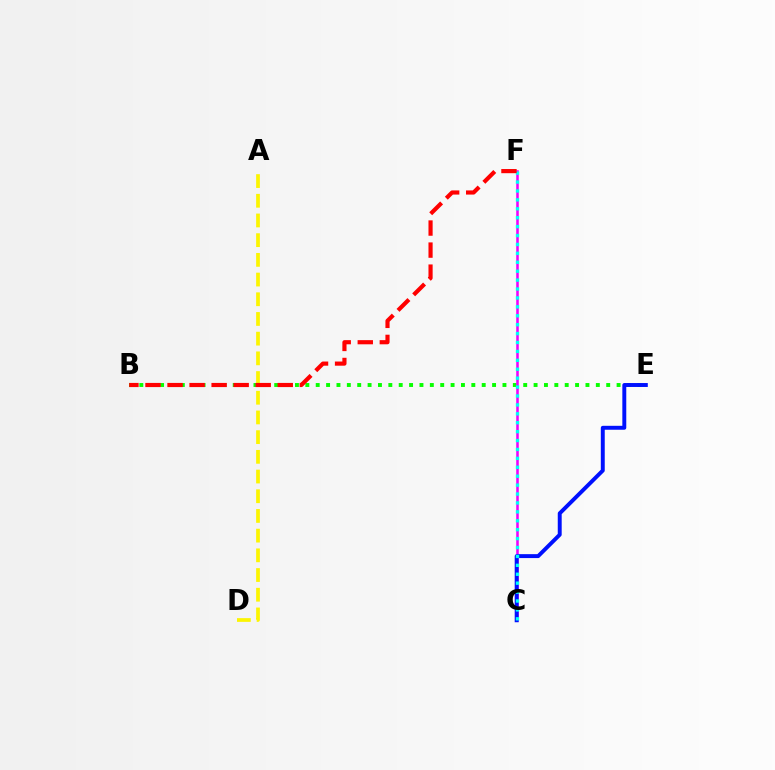{('B', 'E'): [{'color': '#08ff00', 'line_style': 'dotted', 'thickness': 2.82}], ('C', 'F'): [{'color': '#ee00ff', 'line_style': 'solid', 'thickness': 1.84}, {'color': '#00fff6', 'line_style': 'dotted', 'thickness': 2.42}], ('A', 'D'): [{'color': '#fcf500', 'line_style': 'dashed', 'thickness': 2.68}], ('C', 'E'): [{'color': '#0010ff', 'line_style': 'solid', 'thickness': 2.83}], ('B', 'F'): [{'color': '#ff0000', 'line_style': 'dashed', 'thickness': 2.99}]}